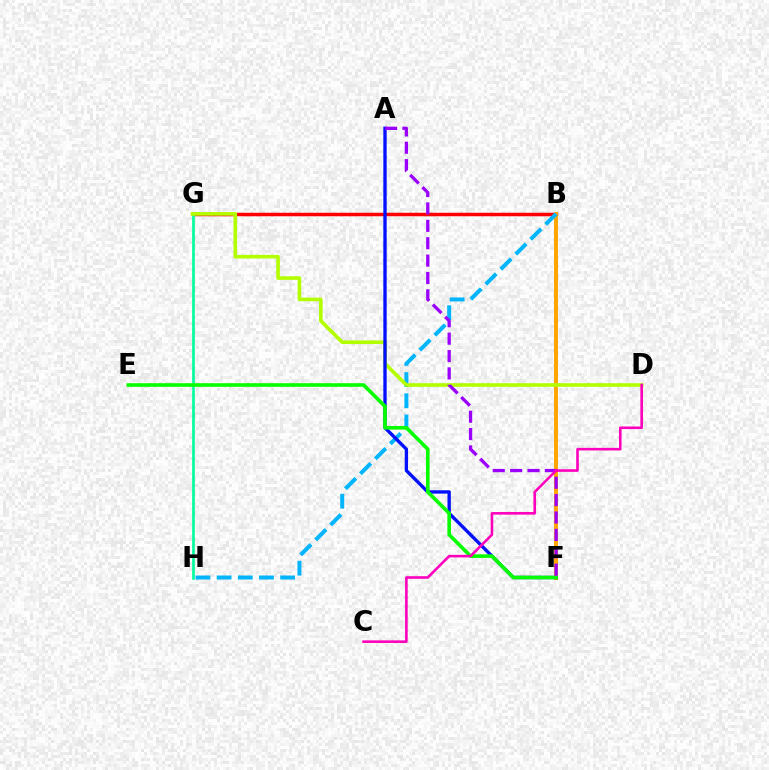{('B', 'G'): [{'color': '#ff0000', 'line_style': 'solid', 'thickness': 2.52}], ('B', 'F'): [{'color': '#ffa500', 'line_style': 'solid', 'thickness': 2.85}], ('B', 'H'): [{'color': '#00b5ff', 'line_style': 'dashed', 'thickness': 2.88}], ('G', 'H'): [{'color': '#00ff9d', 'line_style': 'solid', 'thickness': 1.91}], ('D', 'G'): [{'color': '#b3ff00', 'line_style': 'solid', 'thickness': 2.61}], ('A', 'F'): [{'color': '#0010ff', 'line_style': 'solid', 'thickness': 2.4}, {'color': '#9b00ff', 'line_style': 'dashed', 'thickness': 2.36}], ('E', 'F'): [{'color': '#08ff00', 'line_style': 'solid', 'thickness': 2.61}], ('C', 'D'): [{'color': '#ff00bd', 'line_style': 'solid', 'thickness': 1.87}]}